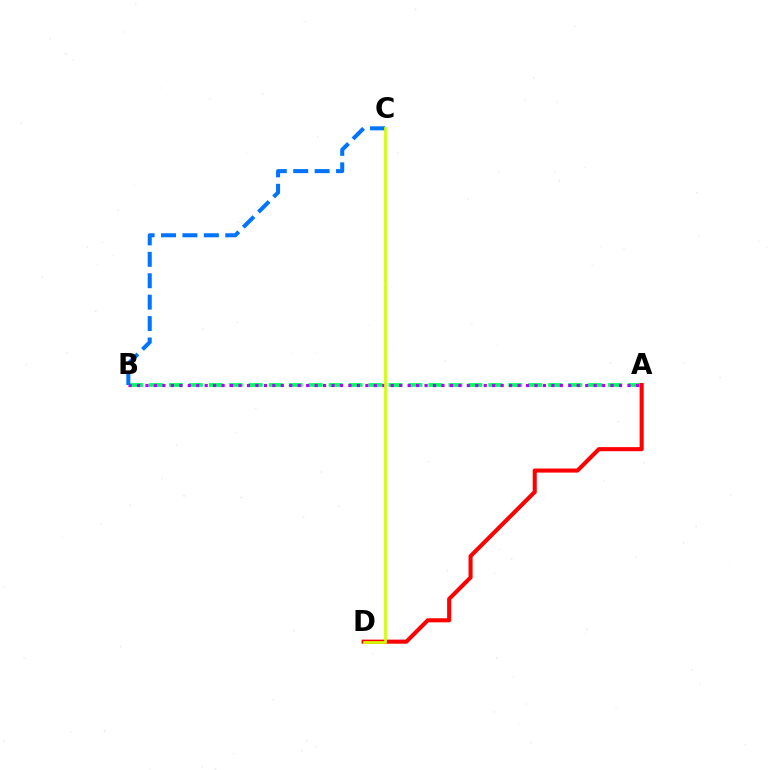{('A', 'B'): [{'color': '#00ff5c', 'line_style': 'dashed', 'thickness': 2.71}, {'color': '#b900ff', 'line_style': 'dotted', 'thickness': 2.3}], ('B', 'C'): [{'color': '#0074ff', 'line_style': 'dashed', 'thickness': 2.91}], ('A', 'D'): [{'color': '#ff0000', 'line_style': 'solid', 'thickness': 2.93}], ('C', 'D'): [{'color': '#d1ff00', 'line_style': 'solid', 'thickness': 1.94}]}